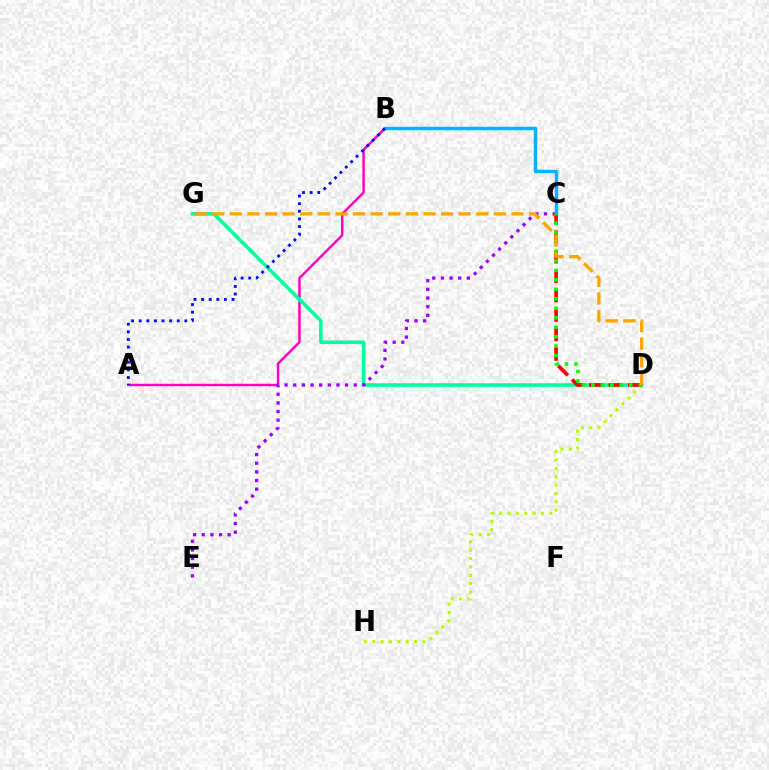{('D', 'H'): [{'color': '#b3ff00', 'line_style': 'dotted', 'thickness': 2.27}], ('A', 'B'): [{'color': '#ff00bd', 'line_style': 'solid', 'thickness': 1.75}, {'color': '#0010ff', 'line_style': 'dotted', 'thickness': 2.07}], ('D', 'G'): [{'color': '#00ff9d', 'line_style': 'solid', 'thickness': 2.57}, {'color': '#ffa500', 'line_style': 'dashed', 'thickness': 2.39}], ('C', 'E'): [{'color': '#9b00ff', 'line_style': 'dotted', 'thickness': 2.35}], ('B', 'C'): [{'color': '#00b5ff', 'line_style': 'solid', 'thickness': 2.47}], ('C', 'D'): [{'color': '#ff0000', 'line_style': 'dashed', 'thickness': 2.64}, {'color': '#08ff00', 'line_style': 'dotted', 'thickness': 2.57}]}